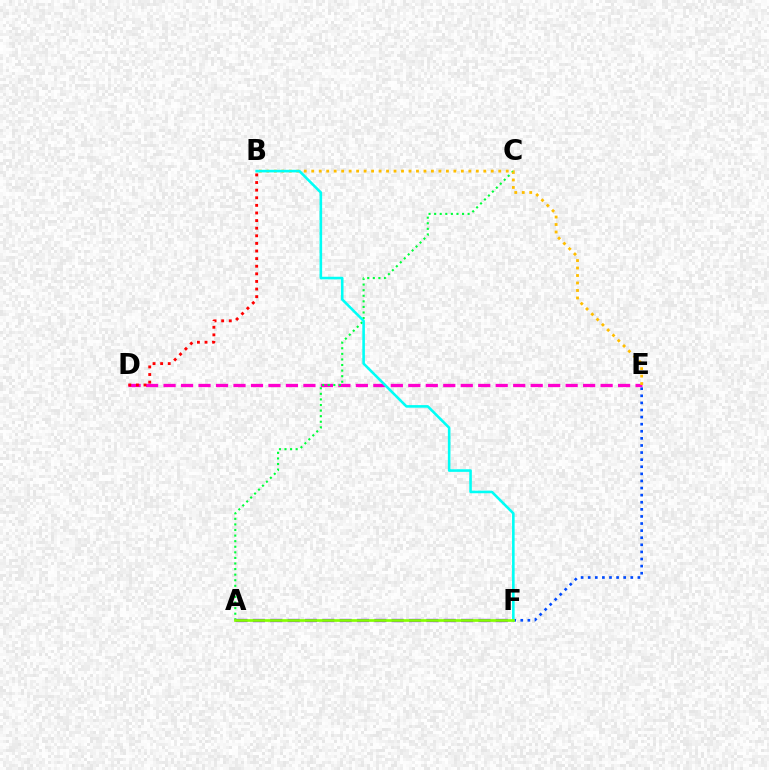{('E', 'F'): [{'color': '#004bff', 'line_style': 'dotted', 'thickness': 1.93}], ('D', 'E'): [{'color': '#ff00cf', 'line_style': 'dashed', 'thickness': 2.37}], ('A', 'C'): [{'color': '#00ff39', 'line_style': 'dotted', 'thickness': 1.52}], ('B', 'E'): [{'color': '#ffbd00', 'line_style': 'dotted', 'thickness': 2.03}], ('A', 'F'): [{'color': '#7200ff', 'line_style': 'dashed', 'thickness': 2.36}, {'color': '#84ff00', 'line_style': 'solid', 'thickness': 1.94}], ('B', 'D'): [{'color': '#ff0000', 'line_style': 'dotted', 'thickness': 2.07}], ('B', 'F'): [{'color': '#00fff6', 'line_style': 'solid', 'thickness': 1.87}]}